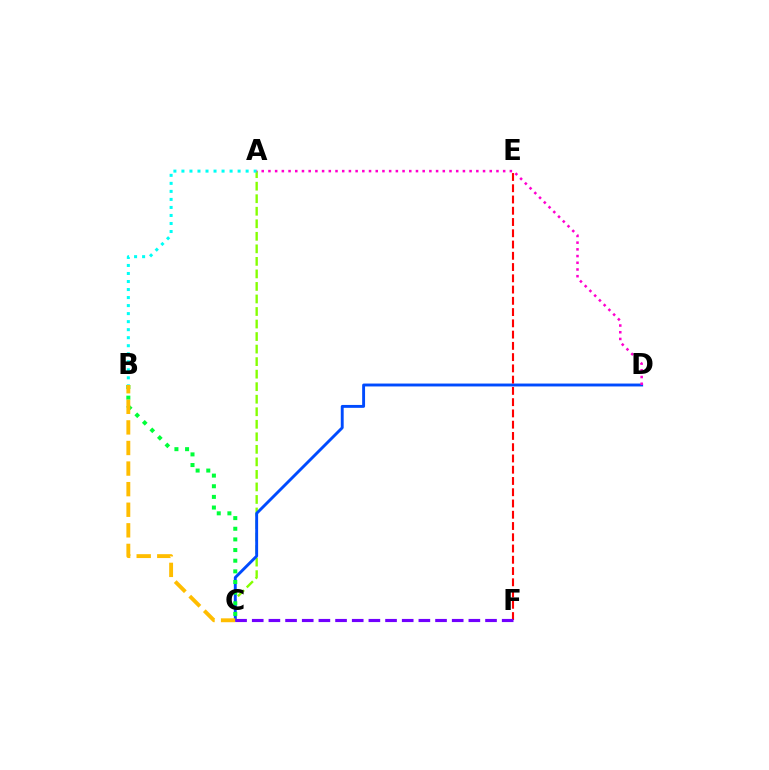{('A', 'C'): [{'color': '#84ff00', 'line_style': 'dashed', 'thickness': 1.7}], ('A', 'B'): [{'color': '#00fff6', 'line_style': 'dotted', 'thickness': 2.18}], ('C', 'D'): [{'color': '#004bff', 'line_style': 'solid', 'thickness': 2.09}], ('A', 'D'): [{'color': '#ff00cf', 'line_style': 'dotted', 'thickness': 1.82}], ('B', 'C'): [{'color': '#00ff39', 'line_style': 'dotted', 'thickness': 2.89}, {'color': '#ffbd00', 'line_style': 'dashed', 'thickness': 2.8}], ('E', 'F'): [{'color': '#ff0000', 'line_style': 'dashed', 'thickness': 1.53}], ('C', 'F'): [{'color': '#7200ff', 'line_style': 'dashed', 'thickness': 2.26}]}